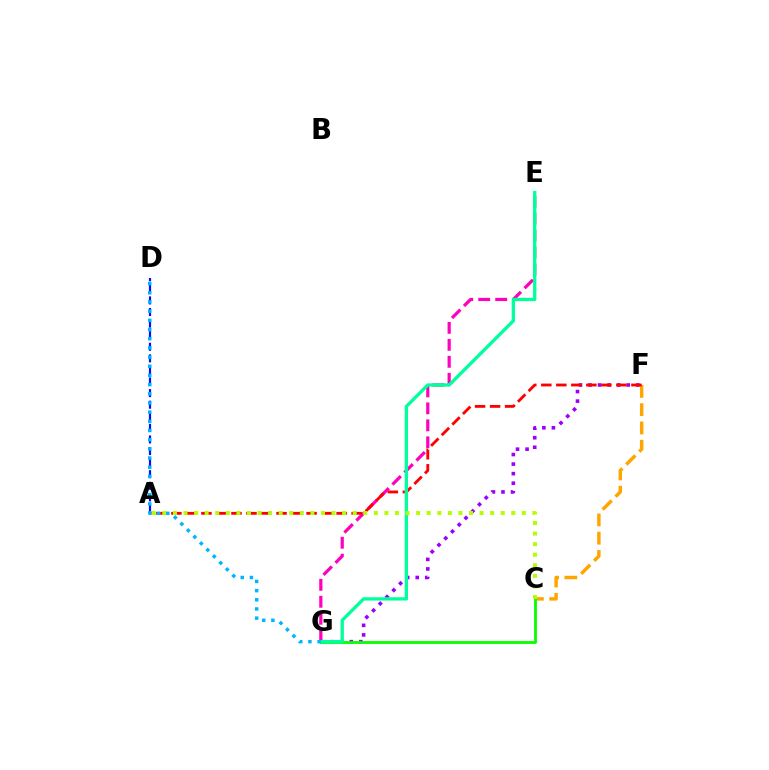{('C', 'F'): [{'color': '#ffa500', 'line_style': 'dashed', 'thickness': 2.48}], ('F', 'G'): [{'color': '#9b00ff', 'line_style': 'dotted', 'thickness': 2.59}], ('C', 'G'): [{'color': '#08ff00', 'line_style': 'solid', 'thickness': 2.04}], ('E', 'G'): [{'color': '#ff00bd', 'line_style': 'dashed', 'thickness': 2.31}, {'color': '#00ff9d', 'line_style': 'solid', 'thickness': 2.39}], ('A', 'F'): [{'color': '#ff0000', 'line_style': 'dashed', 'thickness': 2.04}], ('A', 'D'): [{'color': '#0010ff', 'line_style': 'dashed', 'thickness': 1.57}], ('A', 'C'): [{'color': '#b3ff00', 'line_style': 'dotted', 'thickness': 2.87}], ('D', 'G'): [{'color': '#00b5ff', 'line_style': 'dotted', 'thickness': 2.49}]}